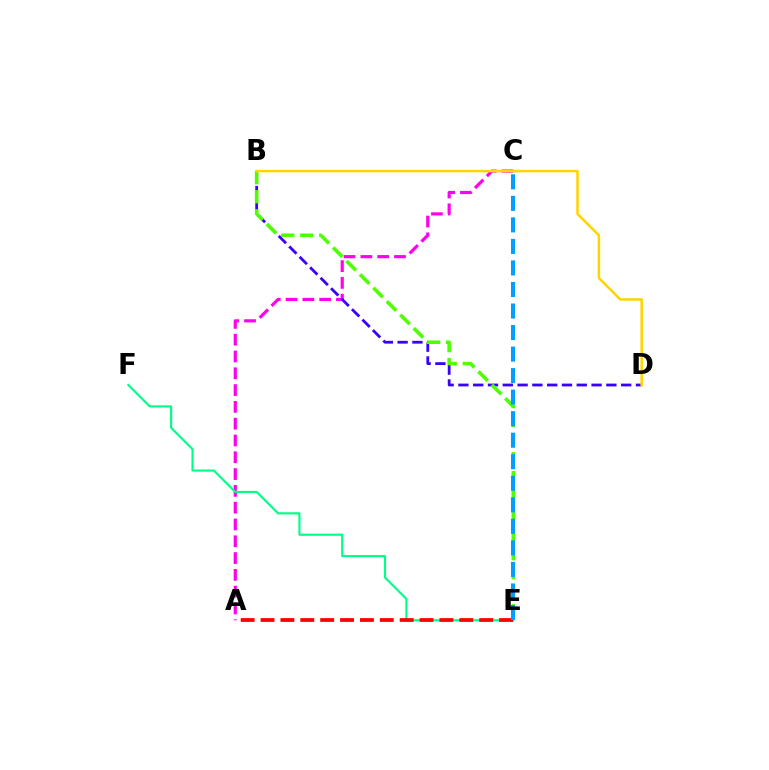{('A', 'C'): [{'color': '#ff00ed', 'line_style': 'dashed', 'thickness': 2.28}], ('B', 'D'): [{'color': '#3700ff', 'line_style': 'dashed', 'thickness': 2.01}, {'color': '#ffd500', 'line_style': 'solid', 'thickness': 1.82}], ('E', 'F'): [{'color': '#00ff86', 'line_style': 'solid', 'thickness': 1.54}], ('B', 'E'): [{'color': '#4fff00', 'line_style': 'dashed', 'thickness': 2.58}], ('A', 'E'): [{'color': '#ff0000', 'line_style': 'dashed', 'thickness': 2.7}], ('C', 'E'): [{'color': '#009eff', 'line_style': 'dashed', 'thickness': 2.93}]}